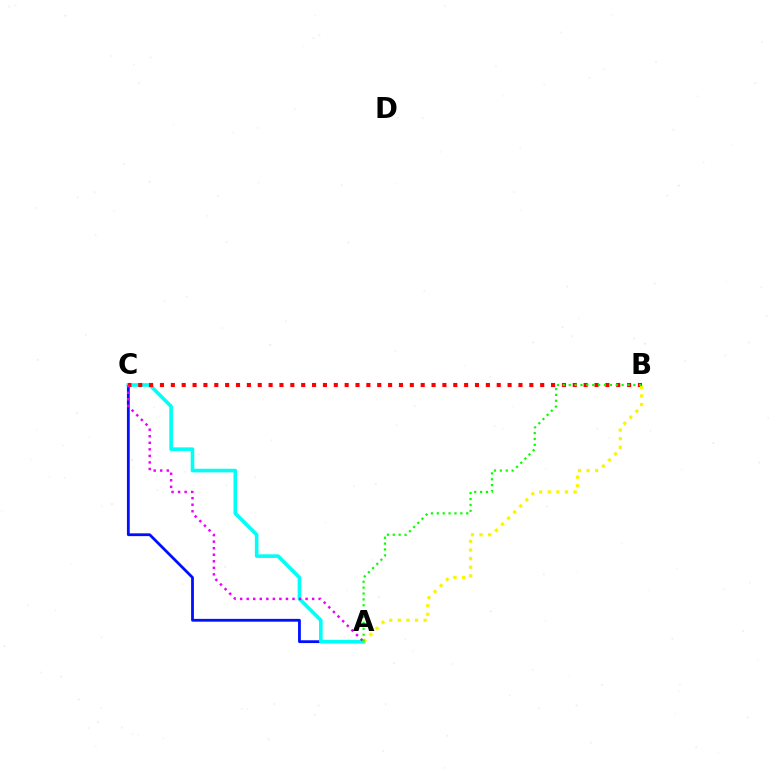{('A', 'C'): [{'color': '#0010ff', 'line_style': 'solid', 'thickness': 2.01}, {'color': '#00fff6', 'line_style': 'solid', 'thickness': 2.6}, {'color': '#ee00ff', 'line_style': 'dotted', 'thickness': 1.78}], ('B', 'C'): [{'color': '#ff0000', 'line_style': 'dotted', 'thickness': 2.95}], ('A', 'B'): [{'color': '#fcf500', 'line_style': 'dotted', 'thickness': 2.34}, {'color': '#08ff00', 'line_style': 'dotted', 'thickness': 1.6}]}